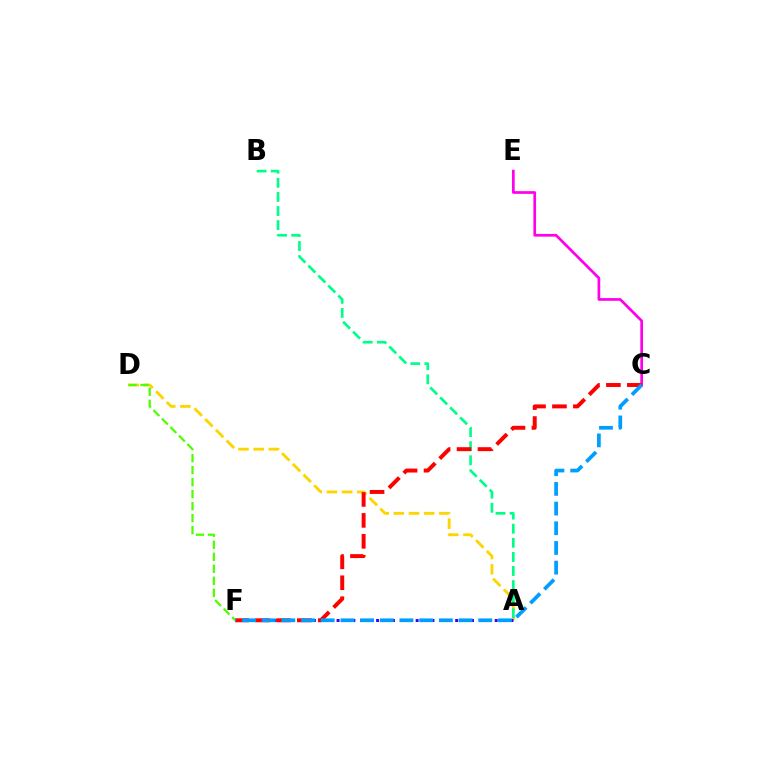{('C', 'E'): [{'color': '#ff00ed', 'line_style': 'solid', 'thickness': 1.95}], ('A', 'D'): [{'color': '#ffd500', 'line_style': 'dashed', 'thickness': 2.06}], ('A', 'F'): [{'color': '#3700ff', 'line_style': 'dotted', 'thickness': 2.15}], ('A', 'B'): [{'color': '#00ff86', 'line_style': 'dashed', 'thickness': 1.92}], ('C', 'F'): [{'color': '#ff0000', 'line_style': 'dashed', 'thickness': 2.84}, {'color': '#009eff', 'line_style': 'dashed', 'thickness': 2.67}], ('D', 'F'): [{'color': '#4fff00', 'line_style': 'dashed', 'thickness': 1.63}]}